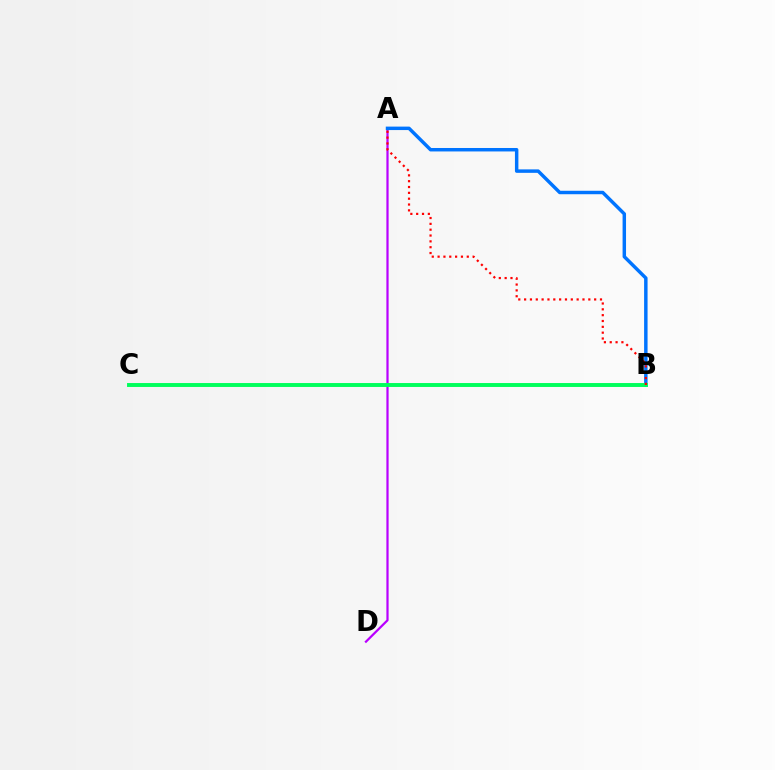{('B', 'C'): [{'color': '#d1ff00', 'line_style': 'dashed', 'thickness': 1.6}, {'color': '#00ff5c', 'line_style': 'solid', 'thickness': 2.82}], ('A', 'D'): [{'color': '#b900ff', 'line_style': 'solid', 'thickness': 1.6}], ('A', 'B'): [{'color': '#0074ff', 'line_style': 'solid', 'thickness': 2.49}, {'color': '#ff0000', 'line_style': 'dotted', 'thickness': 1.59}]}